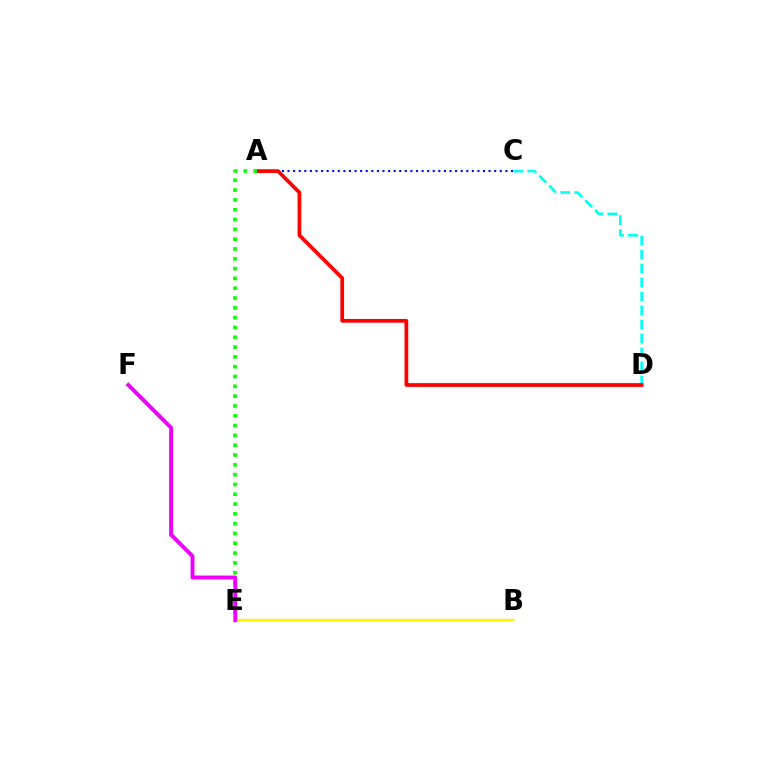{('C', 'D'): [{'color': '#00fff6', 'line_style': 'dashed', 'thickness': 1.9}], ('B', 'E'): [{'color': '#fcf500', 'line_style': 'solid', 'thickness': 1.74}], ('A', 'C'): [{'color': '#0010ff', 'line_style': 'dotted', 'thickness': 1.52}], ('A', 'D'): [{'color': '#ff0000', 'line_style': 'solid', 'thickness': 2.69}], ('A', 'E'): [{'color': '#08ff00', 'line_style': 'dotted', 'thickness': 2.67}], ('E', 'F'): [{'color': '#ee00ff', 'line_style': 'solid', 'thickness': 2.8}]}